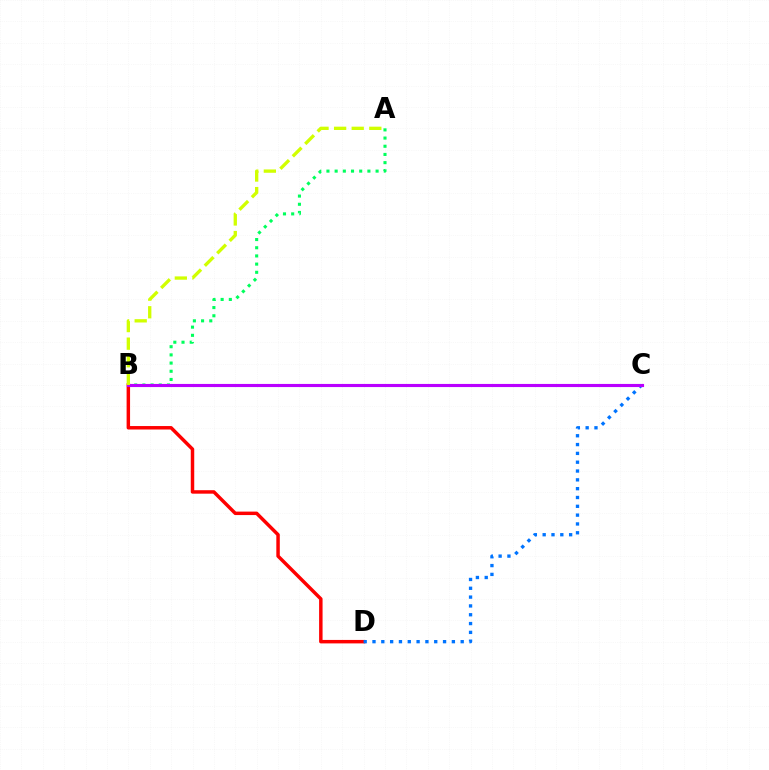{('A', 'B'): [{'color': '#00ff5c', 'line_style': 'dotted', 'thickness': 2.23}, {'color': '#d1ff00', 'line_style': 'dashed', 'thickness': 2.39}], ('B', 'D'): [{'color': '#ff0000', 'line_style': 'solid', 'thickness': 2.5}], ('C', 'D'): [{'color': '#0074ff', 'line_style': 'dotted', 'thickness': 2.4}], ('B', 'C'): [{'color': '#b900ff', 'line_style': 'solid', 'thickness': 2.25}]}